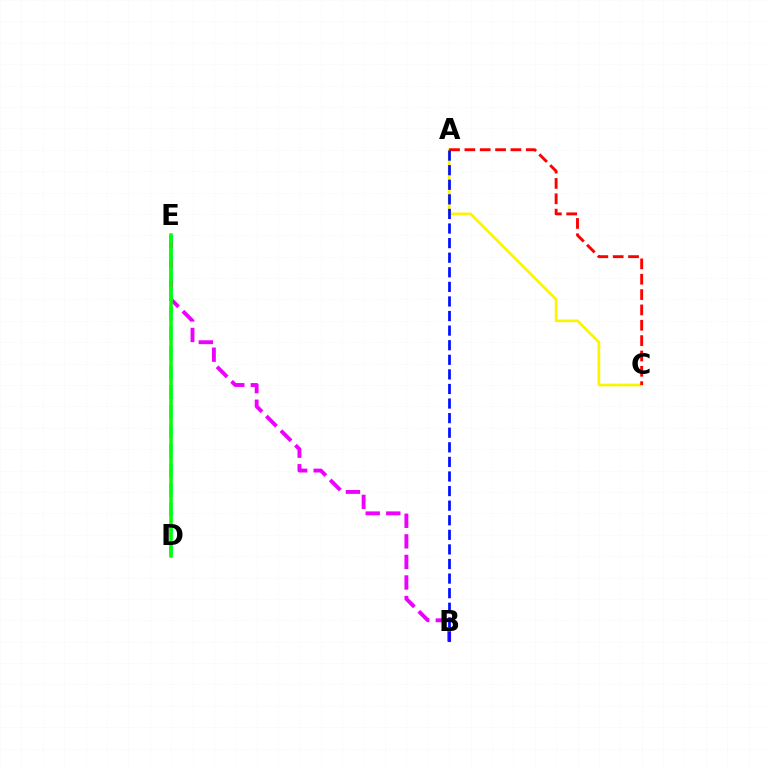{('A', 'C'): [{'color': '#fcf500', 'line_style': 'solid', 'thickness': 1.93}, {'color': '#ff0000', 'line_style': 'dashed', 'thickness': 2.08}], ('B', 'E'): [{'color': '#ee00ff', 'line_style': 'dashed', 'thickness': 2.79}], ('A', 'B'): [{'color': '#0010ff', 'line_style': 'dashed', 'thickness': 1.98}], ('D', 'E'): [{'color': '#00fff6', 'line_style': 'dashed', 'thickness': 2.67}, {'color': '#08ff00', 'line_style': 'solid', 'thickness': 2.52}]}